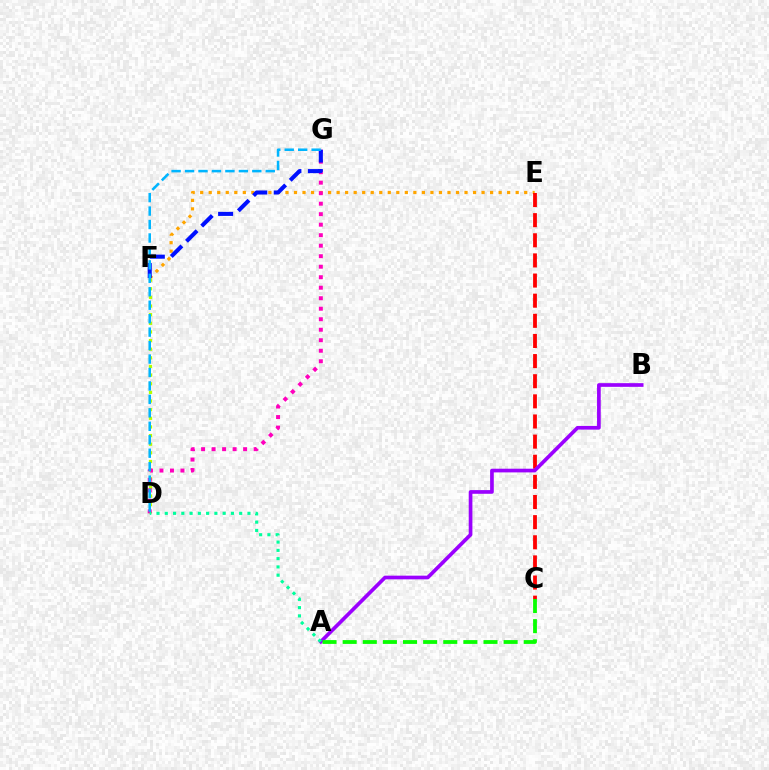{('E', 'F'): [{'color': '#ffa500', 'line_style': 'dotted', 'thickness': 2.32}], ('D', 'F'): [{'color': '#b3ff00', 'line_style': 'dotted', 'thickness': 2.35}], ('C', 'E'): [{'color': '#ff0000', 'line_style': 'dashed', 'thickness': 2.73}], ('D', 'G'): [{'color': '#ff00bd', 'line_style': 'dotted', 'thickness': 2.85}, {'color': '#00b5ff', 'line_style': 'dashed', 'thickness': 1.83}], ('F', 'G'): [{'color': '#0010ff', 'line_style': 'dashed', 'thickness': 2.92}], ('A', 'B'): [{'color': '#9b00ff', 'line_style': 'solid', 'thickness': 2.65}], ('A', 'D'): [{'color': '#00ff9d', 'line_style': 'dotted', 'thickness': 2.25}], ('A', 'C'): [{'color': '#08ff00', 'line_style': 'dashed', 'thickness': 2.73}]}